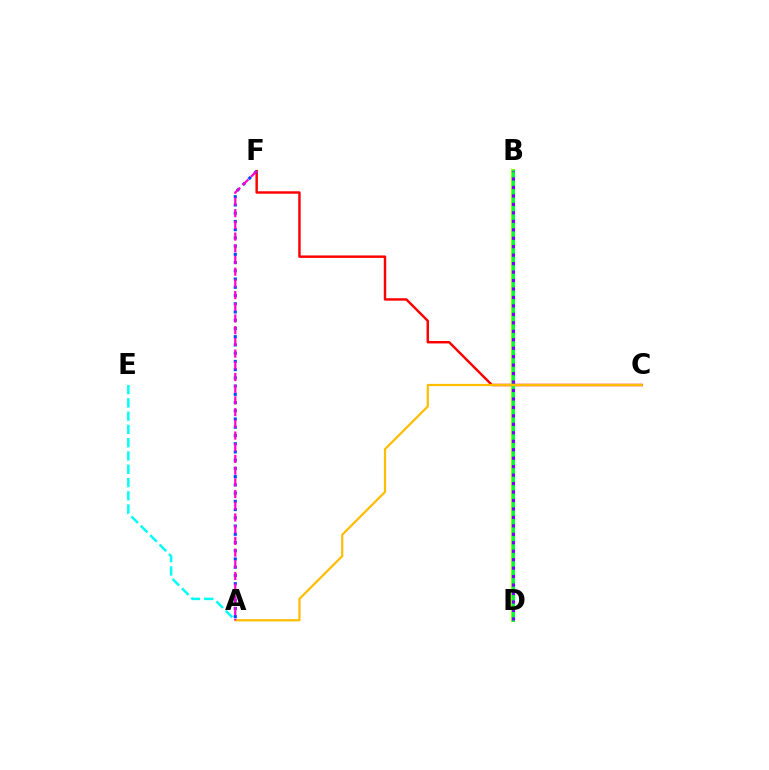{('A', 'E'): [{'color': '#00fff6', 'line_style': 'dashed', 'thickness': 1.8}], ('C', 'F'): [{'color': '#ff0000', 'line_style': 'solid', 'thickness': 1.77}], ('B', 'D'): [{'color': '#84ff00', 'line_style': 'solid', 'thickness': 2.88}, {'color': '#00ff39', 'line_style': 'solid', 'thickness': 2.08}, {'color': '#7200ff', 'line_style': 'dotted', 'thickness': 2.3}], ('A', 'F'): [{'color': '#004bff', 'line_style': 'dotted', 'thickness': 2.24}, {'color': '#ff00cf', 'line_style': 'dashed', 'thickness': 1.59}], ('A', 'C'): [{'color': '#ffbd00', 'line_style': 'solid', 'thickness': 1.6}]}